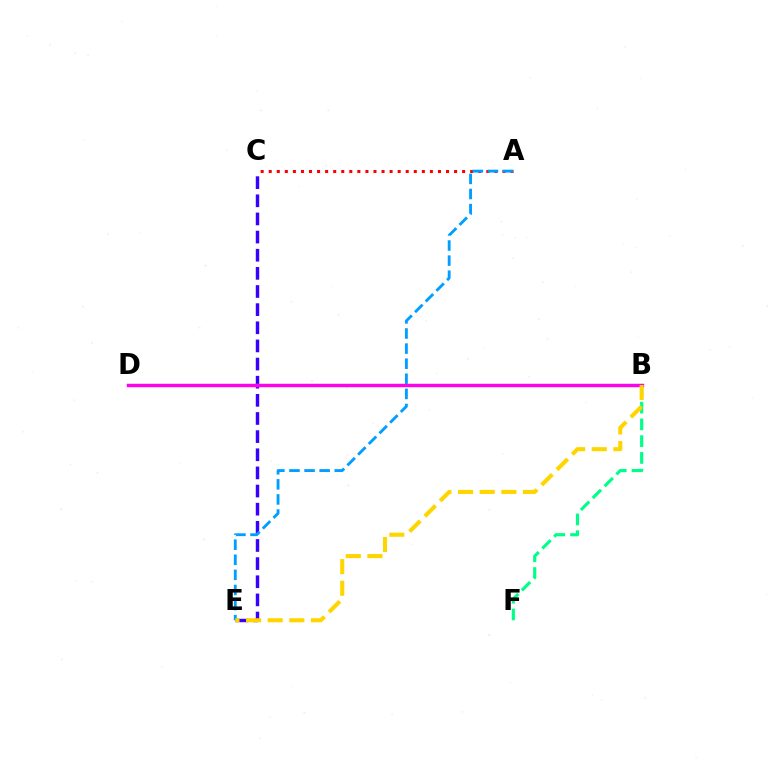{('A', 'C'): [{'color': '#ff0000', 'line_style': 'dotted', 'thickness': 2.19}], ('C', 'E'): [{'color': '#3700ff', 'line_style': 'dashed', 'thickness': 2.46}], ('B', 'F'): [{'color': '#00ff86', 'line_style': 'dashed', 'thickness': 2.28}], ('A', 'E'): [{'color': '#009eff', 'line_style': 'dashed', 'thickness': 2.05}], ('B', 'D'): [{'color': '#4fff00', 'line_style': 'solid', 'thickness': 1.62}, {'color': '#ff00ed', 'line_style': 'solid', 'thickness': 2.44}], ('B', 'E'): [{'color': '#ffd500', 'line_style': 'dashed', 'thickness': 2.94}]}